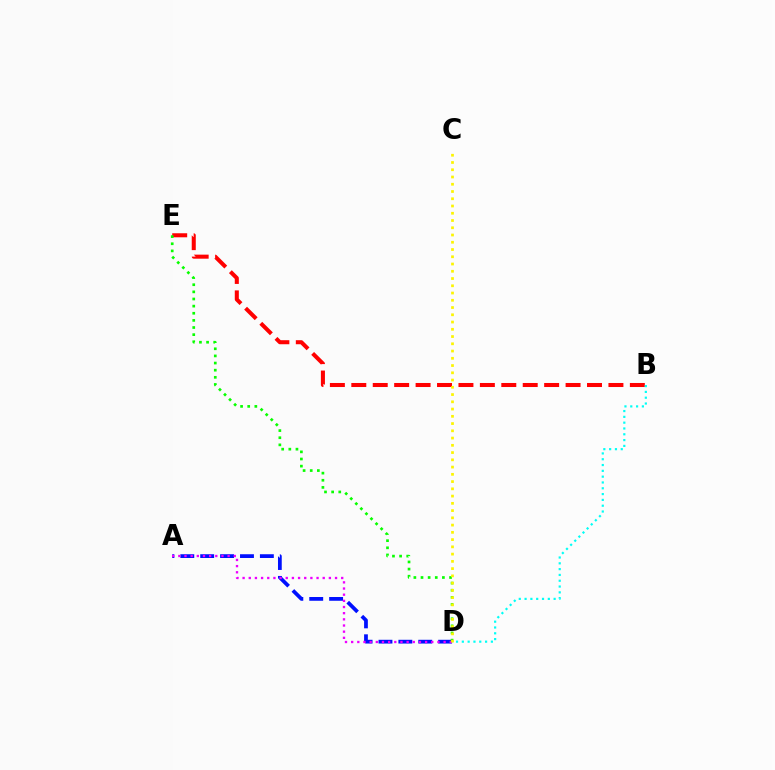{('B', 'E'): [{'color': '#ff0000', 'line_style': 'dashed', 'thickness': 2.91}], ('A', 'D'): [{'color': '#0010ff', 'line_style': 'dashed', 'thickness': 2.7}, {'color': '#ee00ff', 'line_style': 'dotted', 'thickness': 1.67}], ('B', 'D'): [{'color': '#00fff6', 'line_style': 'dotted', 'thickness': 1.58}], ('D', 'E'): [{'color': '#08ff00', 'line_style': 'dotted', 'thickness': 1.94}], ('C', 'D'): [{'color': '#fcf500', 'line_style': 'dotted', 'thickness': 1.97}]}